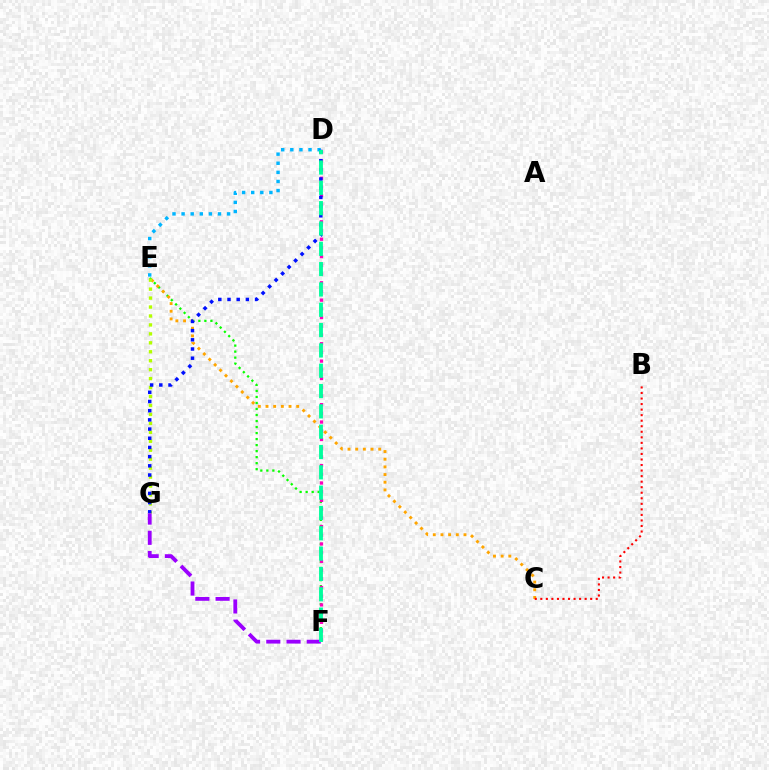{('D', 'E'): [{'color': '#00b5ff', 'line_style': 'dotted', 'thickness': 2.47}], ('E', 'F'): [{'color': '#08ff00', 'line_style': 'dotted', 'thickness': 1.64}], ('C', 'E'): [{'color': '#ffa500', 'line_style': 'dotted', 'thickness': 2.08}], ('D', 'F'): [{'color': '#ff00bd', 'line_style': 'dotted', 'thickness': 2.37}, {'color': '#00ff9d', 'line_style': 'dashed', 'thickness': 2.76}], ('E', 'G'): [{'color': '#b3ff00', 'line_style': 'dotted', 'thickness': 2.43}], ('B', 'C'): [{'color': '#ff0000', 'line_style': 'dotted', 'thickness': 1.51}], ('D', 'G'): [{'color': '#0010ff', 'line_style': 'dotted', 'thickness': 2.5}], ('F', 'G'): [{'color': '#9b00ff', 'line_style': 'dashed', 'thickness': 2.75}]}